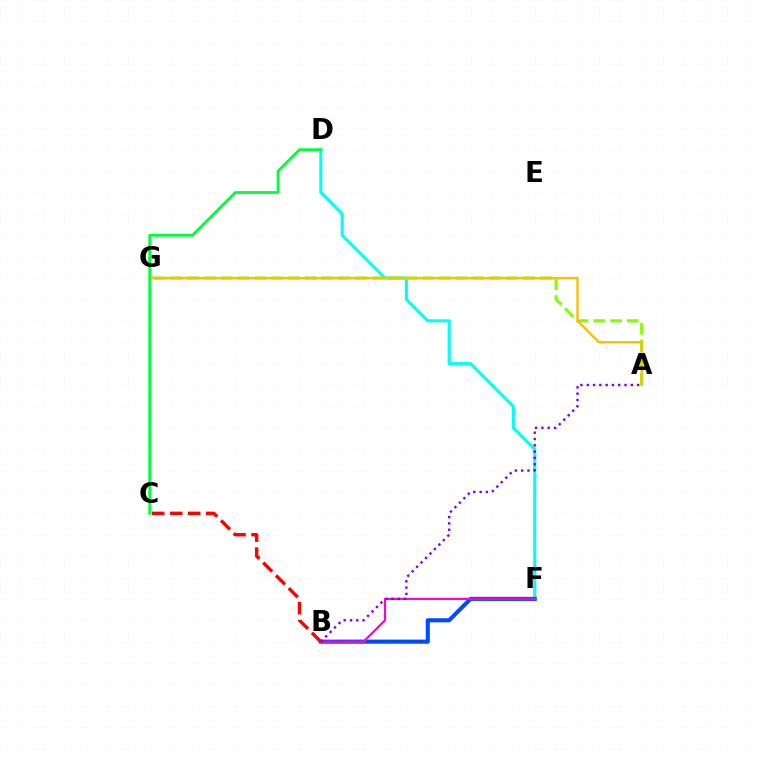{('D', 'F'): [{'color': '#00fff6', 'line_style': 'solid', 'thickness': 2.24}], ('A', 'G'): [{'color': '#84ff00', 'line_style': 'dashed', 'thickness': 2.28}, {'color': '#ffbd00', 'line_style': 'solid', 'thickness': 1.7}], ('B', 'F'): [{'color': '#004bff', 'line_style': 'solid', 'thickness': 2.96}, {'color': '#ff00cf', 'line_style': 'solid', 'thickness': 1.57}], ('A', 'B'): [{'color': '#7200ff', 'line_style': 'dotted', 'thickness': 1.71}], ('C', 'D'): [{'color': '#00ff39', 'line_style': 'solid', 'thickness': 2.01}], ('B', 'C'): [{'color': '#ff0000', 'line_style': 'dashed', 'thickness': 2.45}]}